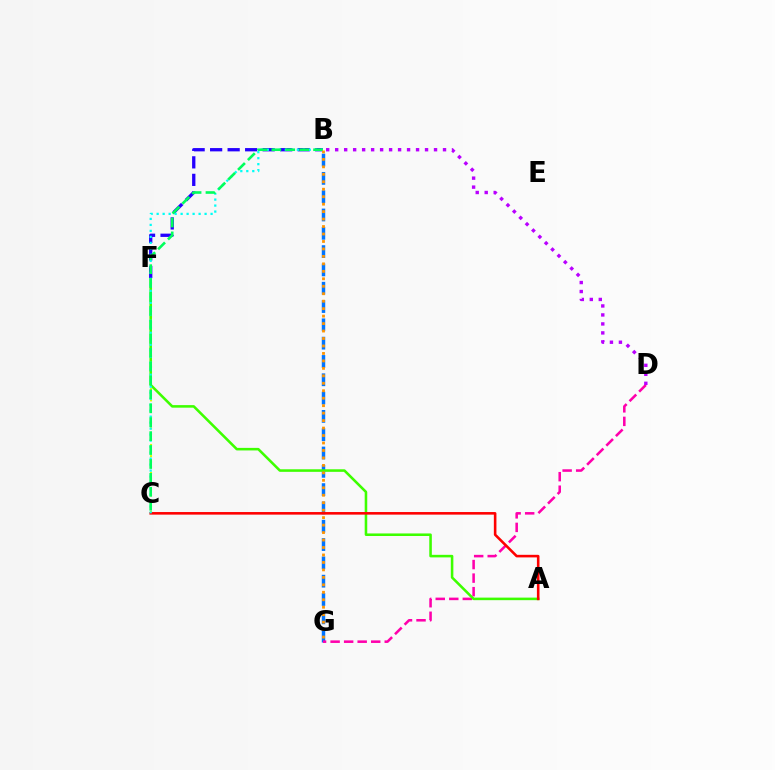{('C', 'F'): [{'color': '#d1ff00', 'line_style': 'dotted', 'thickness': 1.52}], ('B', 'G'): [{'color': '#0074ff', 'line_style': 'dashed', 'thickness': 2.49}, {'color': '#ff9400', 'line_style': 'dotted', 'thickness': 2.03}], ('D', 'G'): [{'color': '#ff00ac', 'line_style': 'dashed', 'thickness': 1.84}], ('A', 'F'): [{'color': '#3dff00', 'line_style': 'solid', 'thickness': 1.84}], ('B', 'F'): [{'color': '#2500ff', 'line_style': 'dashed', 'thickness': 2.38}], ('B', 'D'): [{'color': '#b900ff', 'line_style': 'dotted', 'thickness': 2.44}], ('A', 'C'): [{'color': '#ff0000', 'line_style': 'solid', 'thickness': 1.86}], ('B', 'C'): [{'color': '#00fff6', 'line_style': 'dotted', 'thickness': 1.63}, {'color': '#00ff5c', 'line_style': 'dashed', 'thickness': 1.89}]}